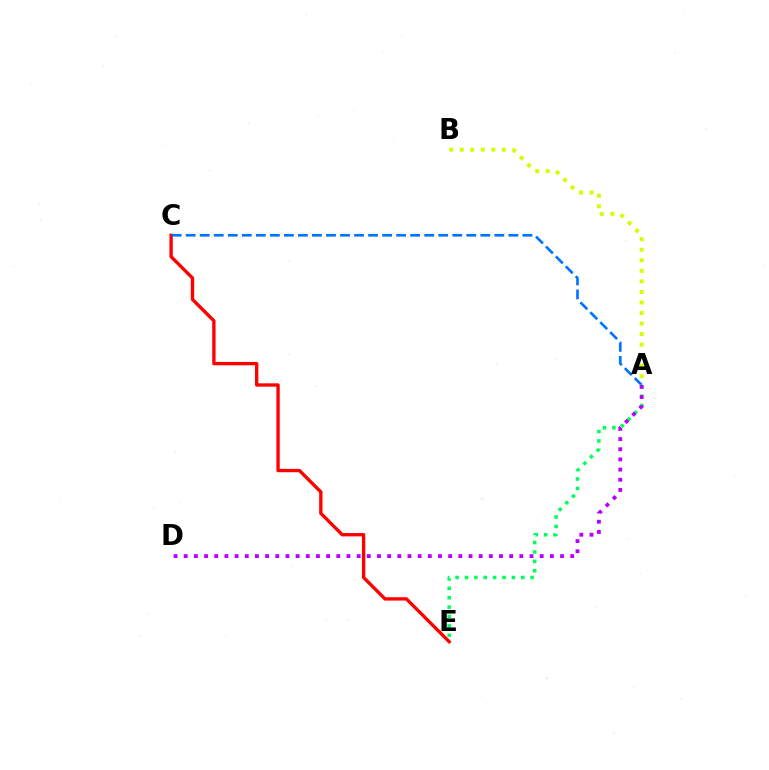{('A', 'E'): [{'color': '#00ff5c', 'line_style': 'dotted', 'thickness': 2.55}], ('A', 'D'): [{'color': '#b900ff', 'line_style': 'dotted', 'thickness': 2.76}], ('C', 'E'): [{'color': '#ff0000', 'line_style': 'solid', 'thickness': 2.41}], ('A', 'C'): [{'color': '#0074ff', 'line_style': 'dashed', 'thickness': 1.91}], ('A', 'B'): [{'color': '#d1ff00', 'line_style': 'dotted', 'thickness': 2.86}]}